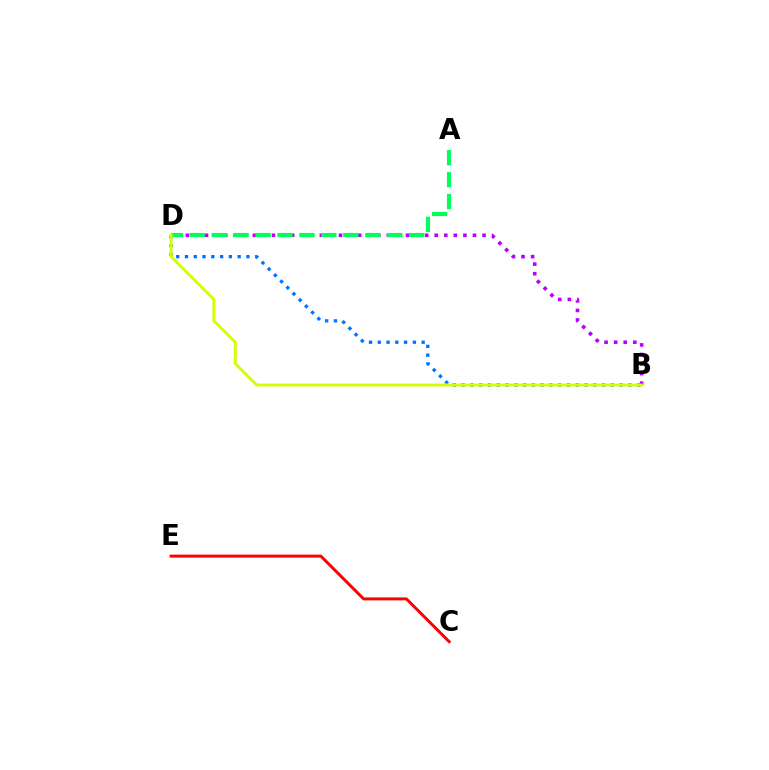{('B', 'D'): [{'color': '#0074ff', 'line_style': 'dotted', 'thickness': 2.38}, {'color': '#b900ff', 'line_style': 'dotted', 'thickness': 2.6}, {'color': '#d1ff00', 'line_style': 'solid', 'thickness': 2.07}], ('C', 'E'): [{'color': '#ff0000', 'line_style': 'solid', 'thickness': 2.13}], ('A', 'D'): [{'color': '#00ff5c', 'line_style': 'dashed', 'thickness': 2.98}]}